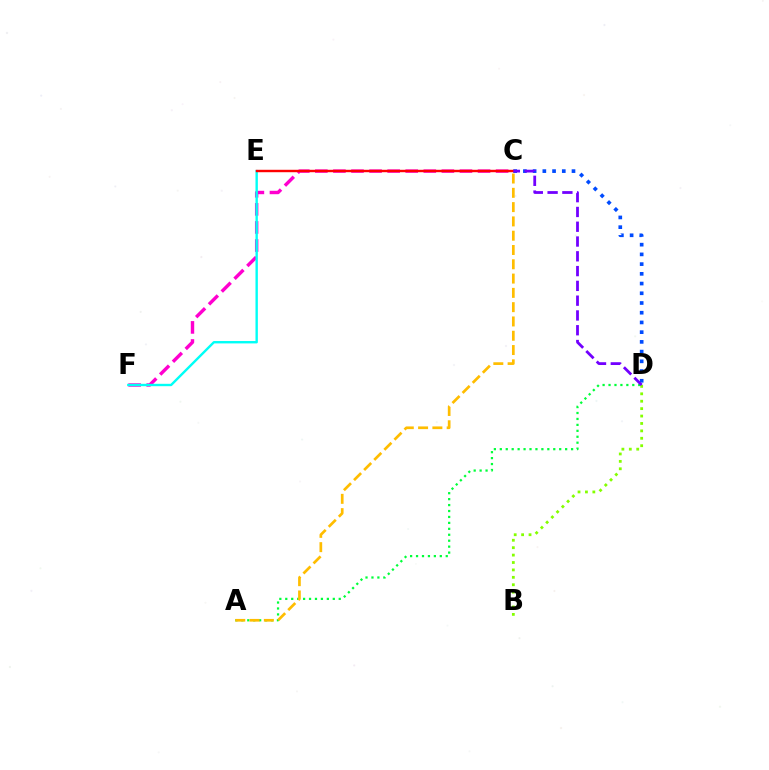{('A', 'D'): [{'color': '#00ff39', 'line_style': 'dotted', 'thickness': 1.61}], ('A', 'C'): [{'color': '#ffbd00', 'line_style': 'dashed', 'thickness': 1.94}], ('B', 'D'): [{'color': '#84ff00', 'line_style': 'dotted', 'thickness': 2.01}], ('C', 'F'): [{'color': '#ff00cf', 'line_style': 'dashed', 'thickness': 2.46}], ('C', 'D'): [{'color': '#004bff', 'line_style': 'dotted', 'thickness': 2.64}, {'color': '#7200ff', 'line_style': 'dashed', 'thickness': 2.01}], ('E', 'F'): [{'color': '#00fff6', 'line_style': 'solid', 'thickness': 1.72}], ('C', 'E'): [{'color': '#ff0000', 'line_style': 'solid', 'thickness': 1.74}]}